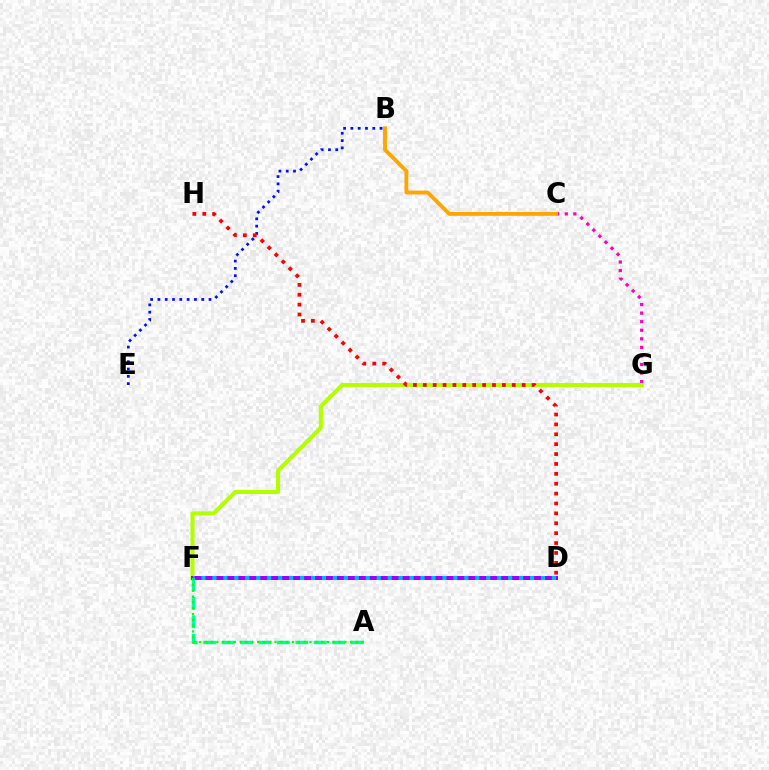{('B', 'E'): [{'color': '#0010ff', 'line_style': 'dotted', 'thickness': 1.98}], ('C', 'G'): [{'color': '#ff00bd', 'line_style': 'dotted', 'thickness': 2.33}], ('F', 'G'): [{'color': '#b3ff00', 'line_style': 'solid', 'thickness': 2.94}], ('B', 'C'): [{'color': '#ffa500', 'line_style': 'solid', 'thickness': 2.77}], ('D', 'F'): [{'color': '#9b00ff', 'line_style': 'solid', 'thickness': 2.88}, {'color': '#00b5ff', 'line_style': 'dotted', 'thickness': 2.98}], ('A', 'F'): [{'color': '#00ff9d', 'line_style': 'dashed', 'thickness': 2.5}, {'color': '#08ff00', 'line_style': 'dotted', 'thickness': 1.58}], ('D', 'H'): [{'color': '#ff0000', 'line_style': 'dotted', 'thickness': 2.69}]}